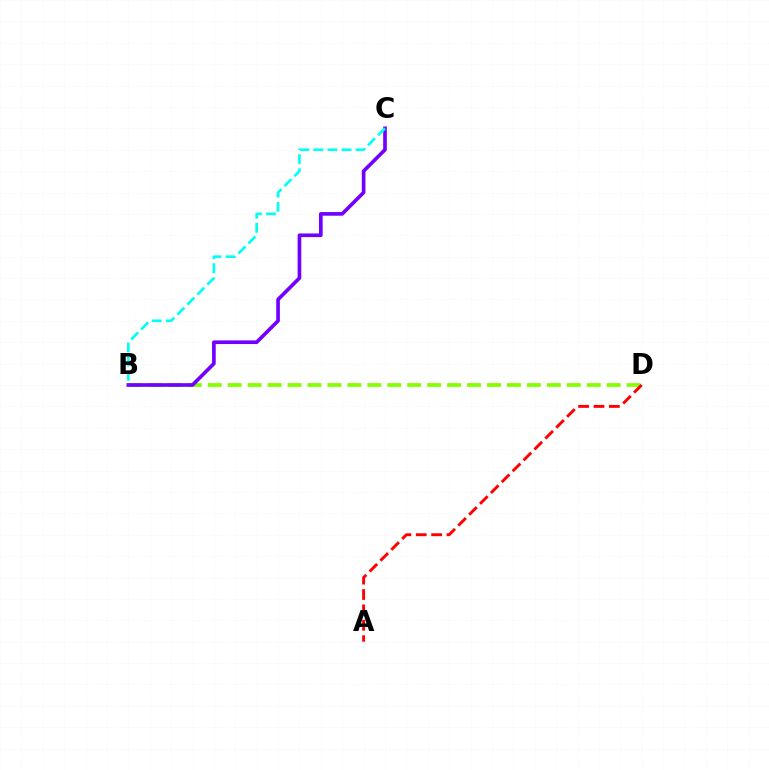{('B', 'D'): [{'color': '#84ff00', 'line_style': 'dashed', 'thickness': 2.71}], ('B', 'C'): [{'color': '#7200ff', 'line_style': 'solid', 'thickness': 2.63}, {'color': '#00fff6', 'line_style': 'dashed', 'thickness': 1.92}], ('A', 'D'): [{'color': '#ff0000', 'line_style': 'dashed', 'thickness': 2.09}]}